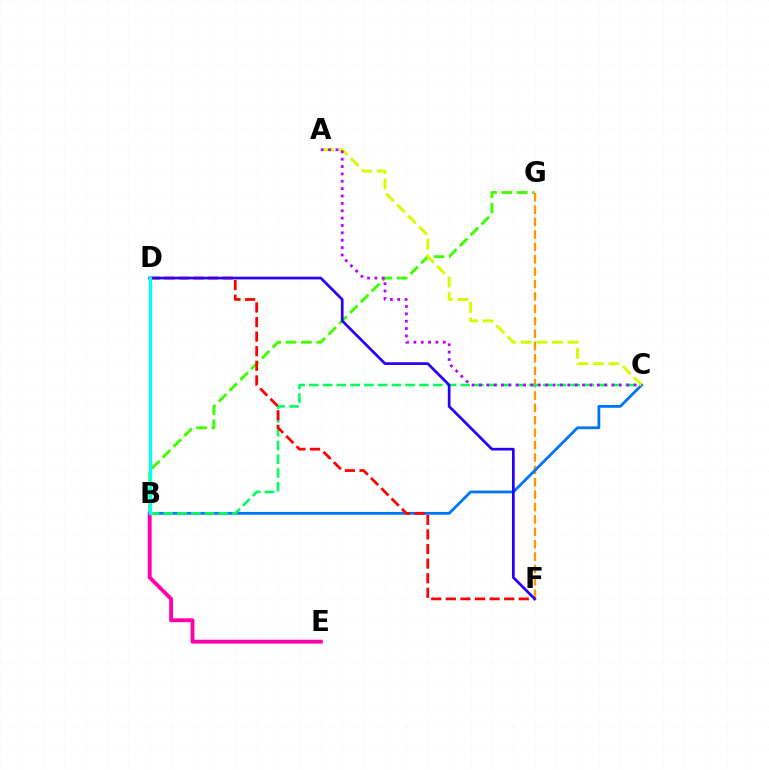{('B', 'G'): [{'color': '#3dff00', 'line_style': 'dashed', 'thickness': 2.08}], ('F', 'G'): [{'color': '#ff9400', 'line_style': 'dashed', 'thickness': 1.68}], ('B', 'C'): [{'color': '#0074ff', 'line_style': 'solid', 'thickness': 2.0}, {'color': '#00ff5c', 'line_style': 'dashed', 'thickness': 1.87}], ('D', 'F'): [{'color': '#ff0000', 'line_style': 'dashed', 'thickness': 1.98}, {'color': '#2500ff', 'line_style': 'solid', 'thickness': 1.95}], ('B', 'E'): [{'color': '#ff00ac', 'line_style': 'solid', 'thickness': 2.78}], ('A', 'C'): [{'color': '#d1ff00', 'line_style': 'dashed', 'thickness': 2.12}, {'color': '#b900ff', 'line_style': 'dotted', 'thickness': 2.0}], ('B', 'D'): [{'color': '#00fff6', 'line_style': 'solid', 'thickness': 2.38}]}